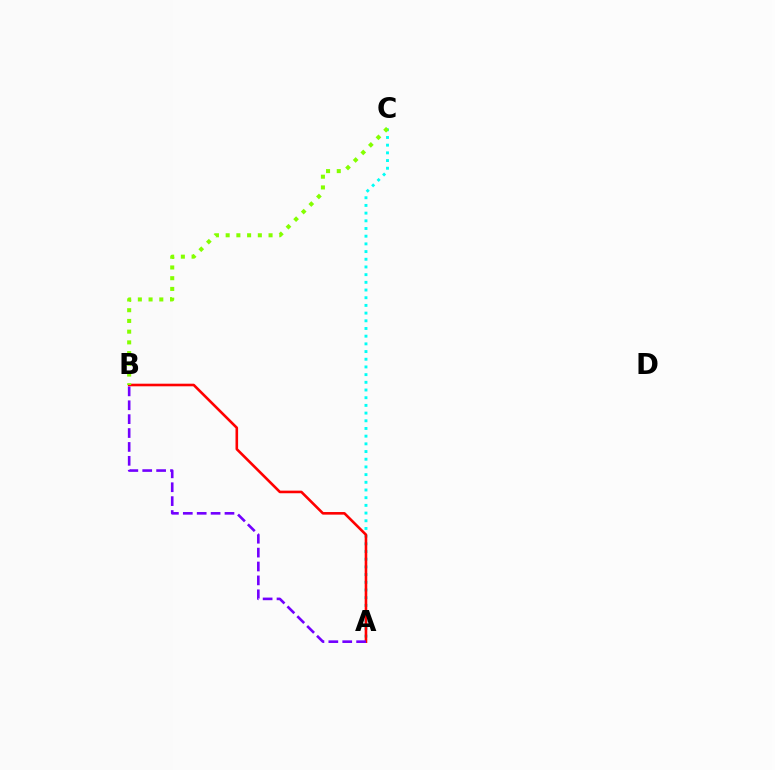{('A', 'C'): [{'color': '#00fff6', 'line_style': 'dotted', 'thickness': 2.09}], ('A', 'B'): [{'color': '#ff0000', 'line_style': 'solid', 'thickness': 1.87}, {'color': '#7200ff', 'line_style': 'dashed', 'thickness': 1.89}], ('B', 'C'): [{'color': '#84ff00', 'line_style': 'dotted', 'thickness': 2.91}]}